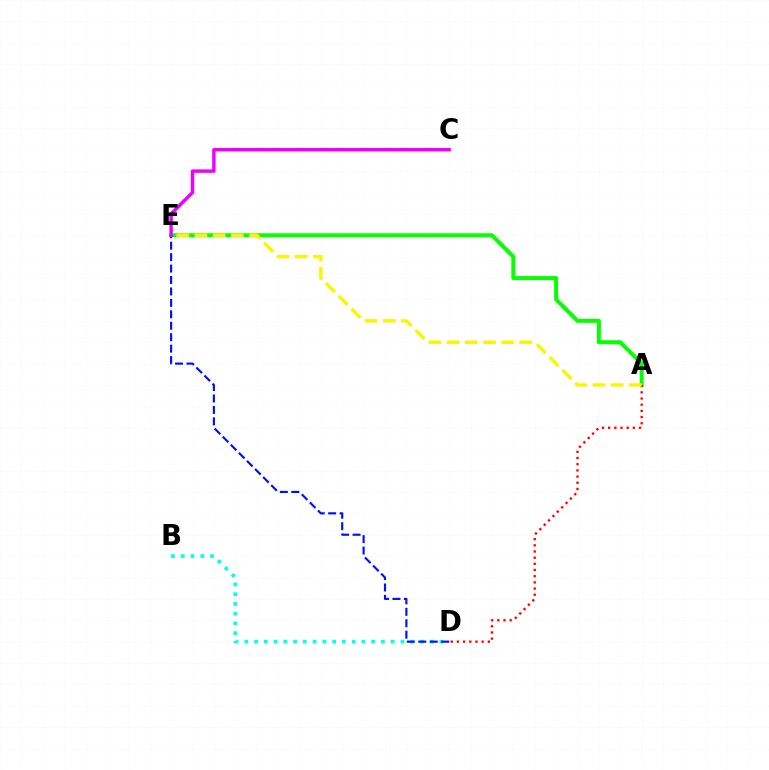{('B', 'D'): [{'color': '#00fff6', 'line_style': 'dotted', 'thickness': 2.65}], ('A', 'E'): [{'color': '#08ff00', 'line_style': 'solid', 'thickness': 2.88}, {'color': '#fcf500', 'line_style': 'dashed', 'thickness': 2.47}], ('D', 'E'): [{'color': '#0010ff', 'line_style': 'dashed', 'thickness': 1.55}], ('A', 'D'): [{'color': '#ff0000', 'line_style': 'dotted', 'thickness': 1.68}], ('C', 'E'): [{'color': '#ee00ff', 'line_style': 'solid', 'thickness': 2.48}]}